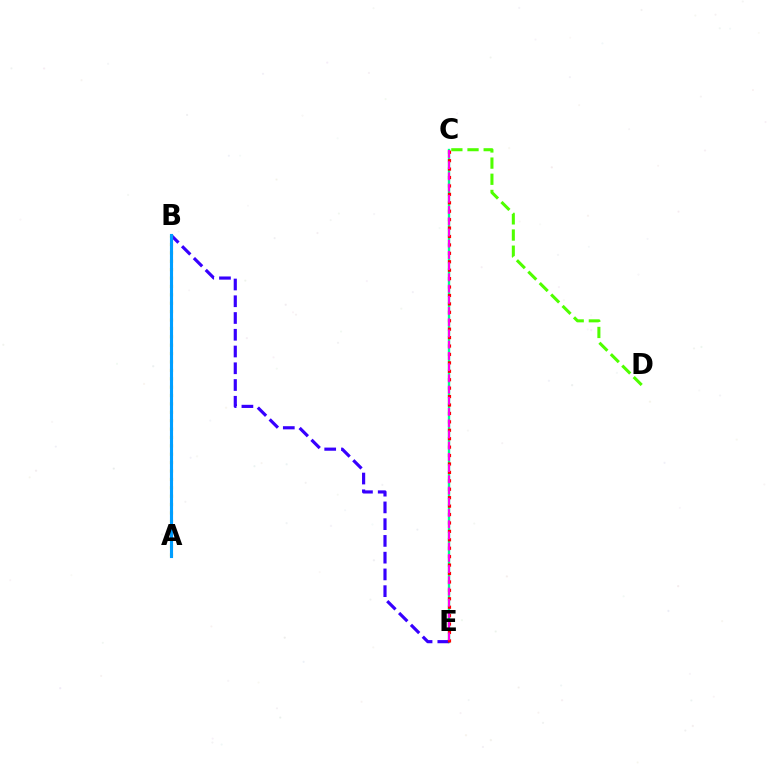{('C', 'E'): [{'color': '#00ff86', 'line_style': 'solid', 'thickness': 1.71}, {'color': '#ff0000', 'line_style': 'dotted', 'thickness': 2.29}, {'color': '#ff00ed', 'line_style': 'dashed', 'thickness': 1.52}], ('B', 'E'): [{'color': '#3700ff', 'line_style': 'dashed', 'thickness': 2.28}], ('C', 'D'): [{'color': '#4fff00', 'line_style': 'dashed', 'thickness': 2.19}], ('A', 'B'): [{'color': '#ffd500', 'line_style': 'dotted', 'thickness': 2.28}, {'color': '#009eff', 'line_style': 'solid', 'thickness': 2.24}]}